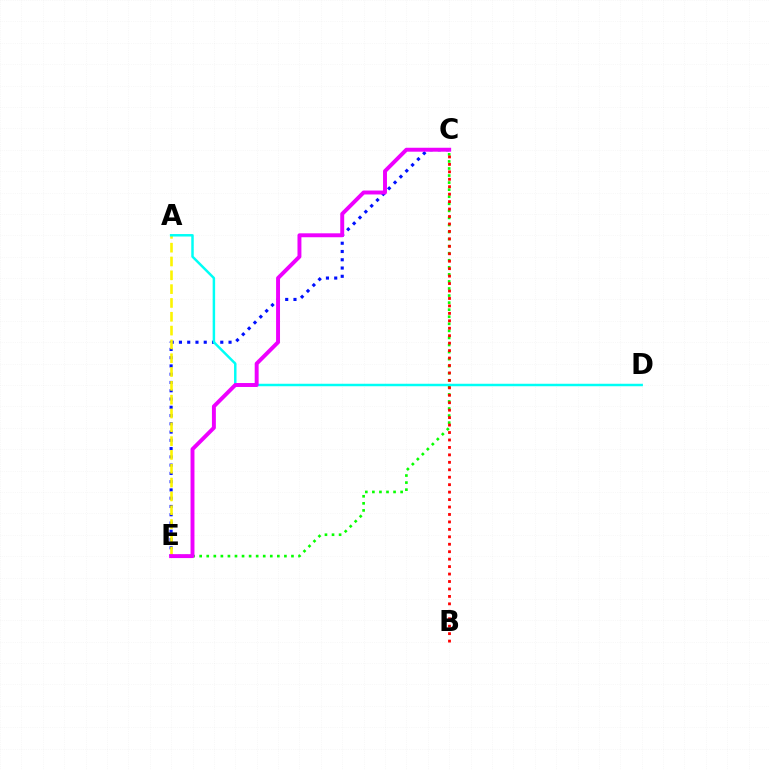{('C', 'E'): [{'color': '#0010ff', 'line_style': 'dotted', 'thickness': 2.25}, {'color': '#08ff00', 'line_style': 'dotted', 'thickness': 1.92}, {'color': '#ee00ff', 'line_style': 'solid', 'thickness': 2.83}], ('A', 'E'): [{'color': '#fcf500', 'line_style': 'dashed', 'thickness': 1.88}], ('A', 'D'): [{'color': '#00fff6', 'line_style': 'solid', 'thickness': 1.78}], ('B', 'C'): [{'color': '#ff0000', 'line_style': 'dotted', 'thickness': 2.02}]}